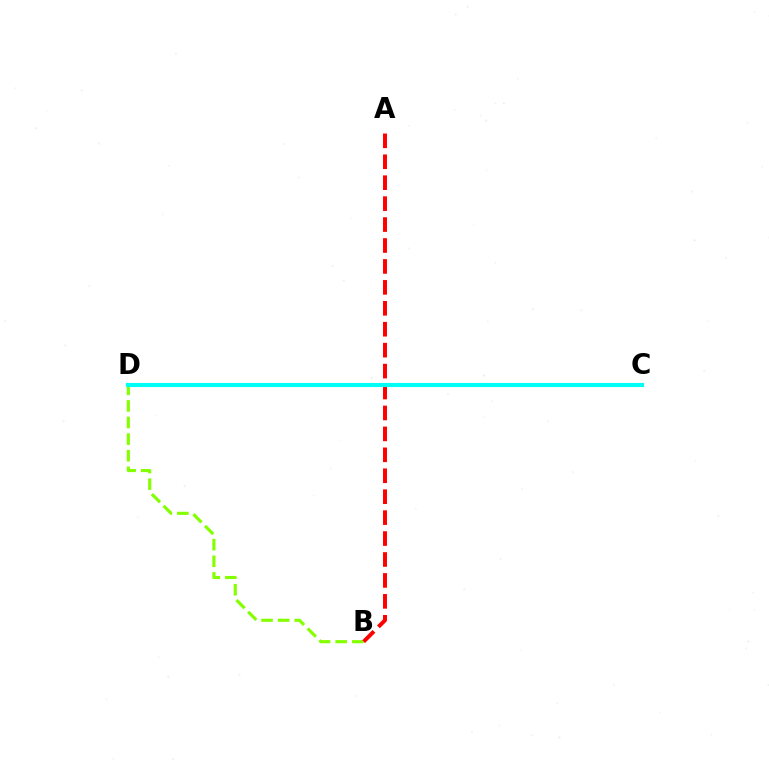{('B', 'D'): [{'color': '#84ff00', 'line_style': 'dashed', 'thickness': 2.26}], ('C', 'D'): [{'color': '#7200ff', 'line_style': 'dashed', 'thickness': 1.96}, {'color': '#00fff6', 'line_style': 'solid', 'thickness': 2.98}], ('A', 'B'): [{'color': '#ff0000', 'line_style': 'dashed', 'thickness': 2.84}]}